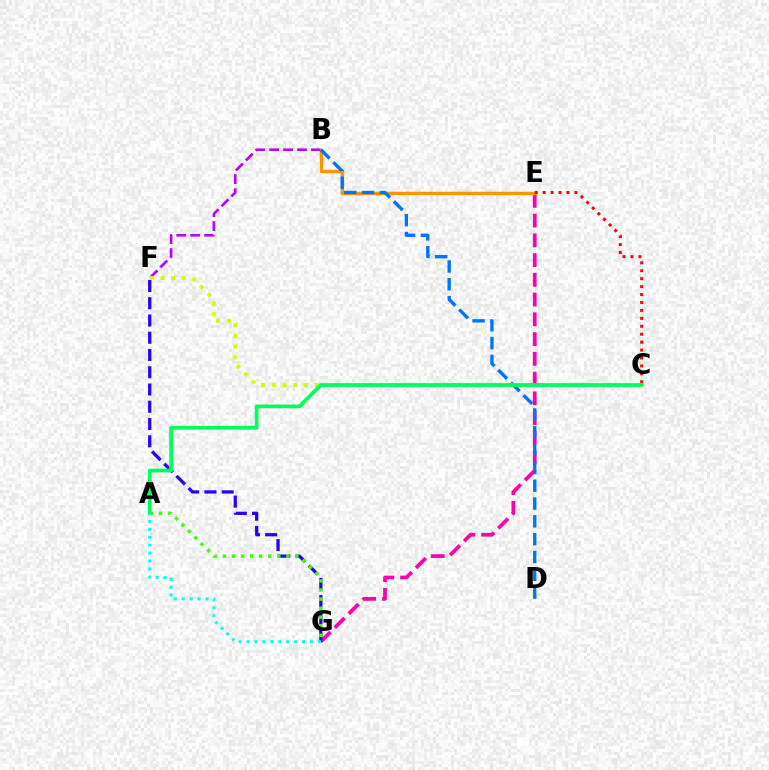{('E', 'G'): [{'color': '#ff00ac', 'line_style': 'dashed', 'thickness': 2.68}], ('B', 'F'): [{'color': '#b900ff', 'line_style': 'dashed', 'thickness': 1.89}], ('B', 'E'): [{'color': '#ff9400', 'line_style': 'solid', 'thickness': 2.47}], ('B', 'D'): [{'color': '#0074ff', 'line_style': 'dashed', 'thickness': 2.42}], ('F', 'G'): [{'color': '#2500ff', 'line_style': 'dashed', 'thickness': 2.34}], ('C', 'F'): [{'color': '#d1ff00', 'line_style': 'dotted', 'thickness': 2.92}], ('C', 'E'): [{'color': '#ff0000', 'line_style': 'dotted', 'thickness': 2.16}], ('A', 'G'): [{'color': '#3dff00', 'line_style': 'dotted', 'thickness': 2.46}, {'color': '#00fff6', 'line_style': 'dotted', 'thickness': 2.15}], ('A', 'C'): [{'color': '#00ff5c', 'line_style': 'solid', 'thickness': 2.7}]}